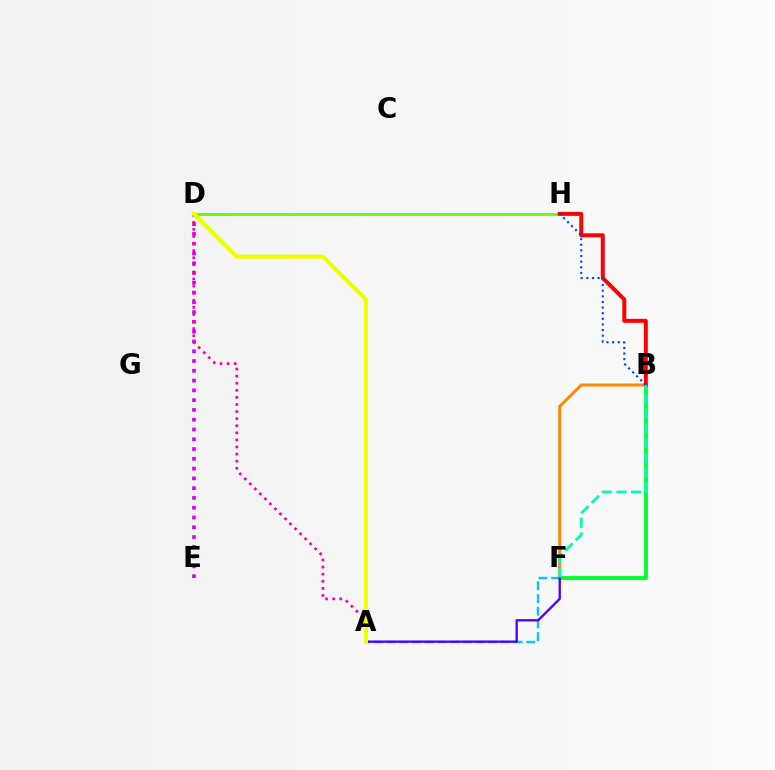{('D', 'E'): [{'color': '#d600ff', 'line_style': 'dotted', 'thickness': 2.66}], ('D', 'H'): [{'color': '#66ff00', 'line_style': 'solid', 'thickness': 2.06}], ('A', 'F'): [{'color': '#00c7ff', 'line_style': 'dashed', 'thickness': 1.72}, {'color': '#4f00ff', 'line_style': 'solid', 'thickness': 1.69}], ('B', 'F'): [{'color': '#00ff27', 'line_style': 'solid', 'thickness': 2.73}, {'color': '#ff8800', 'line_style': 'solid', 'thickness': 2.14}, {'color': '#00ffaf', 'line_style': 'dashed', 'thickness': 1.99}], ('B', 'H'): [{'color': '#ff0000', 'line_style': 'solid', 'thickness': 2.86}, {'color': '#003fff', 'line_style': 'dotted', 'thickness': 1.53}], ('A', 'D'): [{'color': '#ff00a0', 'line_style': 'dotted', 'thickness': 1.93}, {'color': '#eeff00', 'line_style': 'solid', 'thickness': 2.93}]}